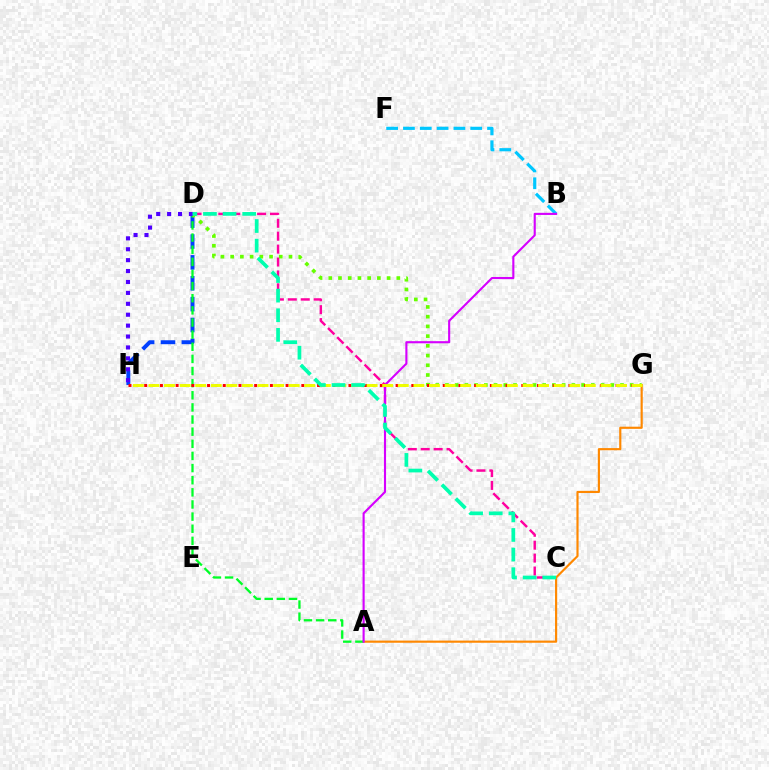{('D', 'H'): [{'color': '#003fff', 'line_style': 'dashed', 'thickness': 2.84}, {'color': '#4f00ff', 'line_style': 'dotted', 'thickness': 2.96}], ('C', 'D'): [{'color': '#ff00a0', 'line_style': 'dashed', 'thickness': 1.75}, {'color': '#00ffaf', 'line_style': 'dashed', 'thickness': 2.66}], ('A', 'G'): [{'color': '#ff8800', 'line_style': 'solid', 'thickness': 1.56}], ('B', 'F'): [{'color': '#00c7ff', 'line_style': 'dashed', 'thickness': 2.28}], ('A', 'D'): [{'color': '#00ff27', 'line_style': 'dashed', 'thickness': 1.65}], ('D', 'G'): [{'color': '#66ff00', 'line_style': 'dotted', 'thickness': 2.64}], ('A', 'B'): [{'color': '#d600ff', 'line_style': 'solid', 'thickness': 1.53}], ('G', 'H'): [{'color': '#ff0000', 'line_style': 'dotted', 'thickness': 2.13}, {'color': '#eeff00', 'line_style': 'dashed', 'thickness': 2.12}]}